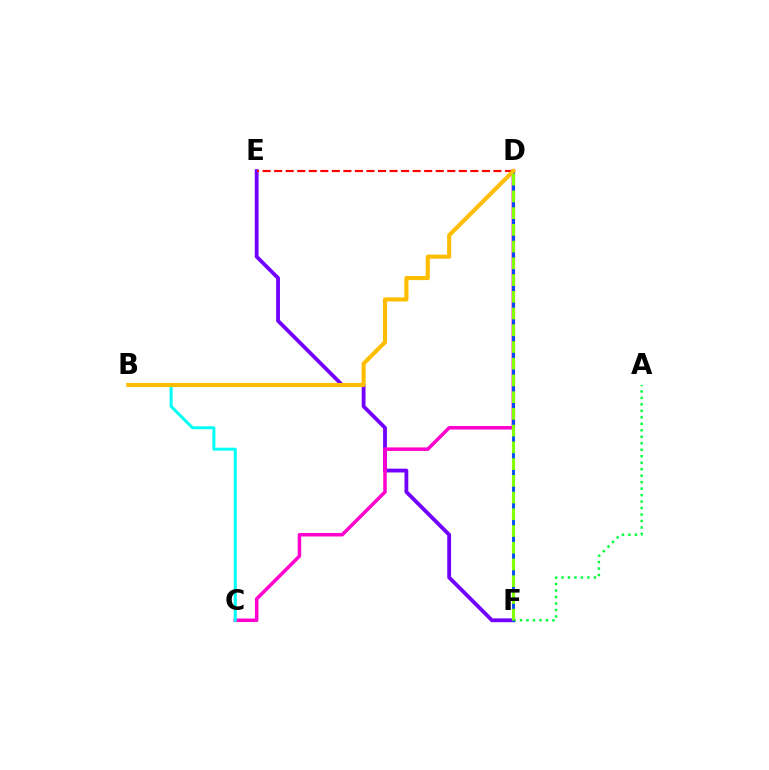{('E', 'F'): [{'color': '#7200ff', 'line_style': 'solid', 'thickness': 2.74}], ('A', 'F'): [{'color': '#00ff39', 'line_style': 'dotted', 'thickness': 1.76}], ('C', 'D'): [{'color': '#ff00cf', 'line_style': 'solid', 'thickness': 2.53}], ('B', 'C'): [{'color': '#00fff6', 'line_style': 'solid', 'thickness': 2.15}], ('D', 'E'): [{'color': '#ff0000', 'line_style': 'dashed', 'thickness': 1.57}], ('D', 'F'): [{'color': '#004bff', 'line_style': 'solid', 'thickness': 2.08}, {'color': '#84ff00', 'line_style': 'dashed', 'thickness': 2.27}], ('B', 'D'): [{'color': '#ffbd00', 'line_style': 'solid', 'thickness': 2.95}]}